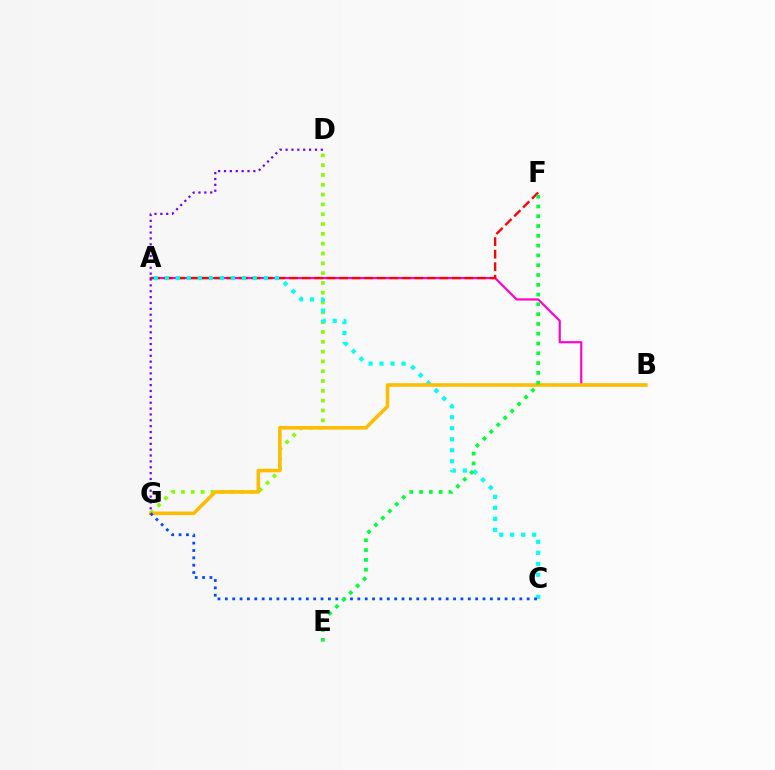{('A', 'B'): [{'color': '#ff00cf', 'line_style': 'solid', 'thickness': 1.57}], ('D', 'G'): [{'color': '#84ff00', 'line_style': 'dotted', 'thickness': 2.67}, {'color': '#7200ff', 'line_style': 'dotted', 'thickness': 1.59}], ('A', 'F'): [{'color': '#ff0000', 'line_style': 'dashed', 'thickness': 1.7}], ('A', 'C'): [{'color': '#00fff6', 'line_style': 'dotted', 'thickness': 2.99}], ('B', 'G'): [{'color': '#ffbd00', 'line_style': 'solid', 'thickness': 2.57}], ('C', 'G'): [{'color': '#004bff', 'line_style': 'dotted', 'thickness': 2.0}], ('E', 'F'): [{'color': '#00ff39', 'line_style': 'dotted', 'thickness': 2.66}]}